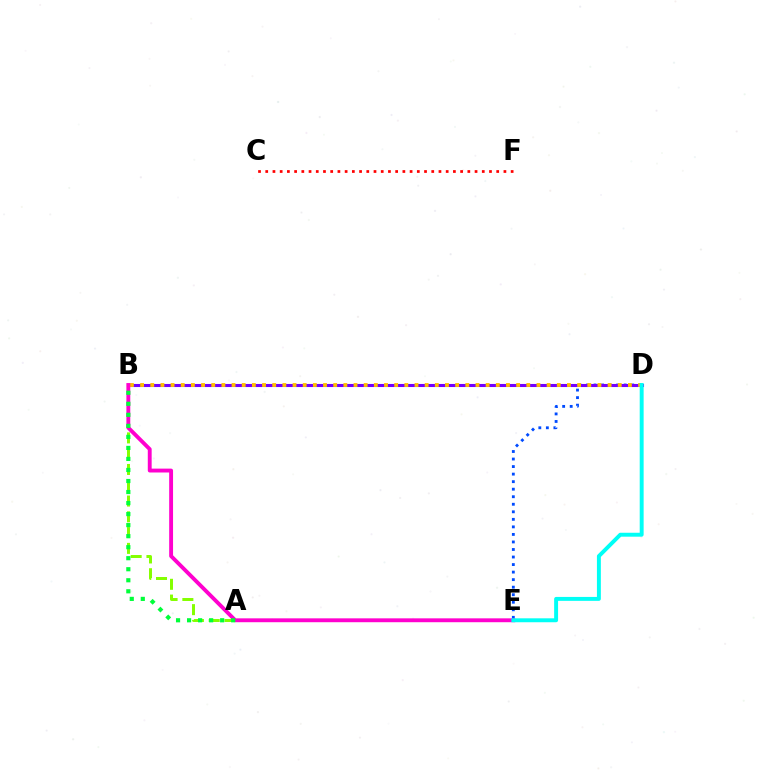{('D', 'E'): [{'color': '#004bff', 'line_style': 'dotted', 'thickness': 2.05}, {'color': '#00fff6', 'line_style': 'solid', 'thickness': 2.83}], ('B', 'D'): [{'color': '#7200ff', 'line_style': 'solid', 'thickness': 2.21}, {'color': '#ffbd00', 'line_style': 'dotted', 'thickness': 2.76}], ('C', 'F'): [{'color': '#ff0000', 'line_style': 'dotted', 'thickness': 1.96}], ('A', 'B'): [{'color': '#84ff00', 'line_style': 'dashed', 'thickness': 2.14}, {'color': '#00ff39', 'line_style': 'dotted', 'thickness': 3.0}], ('B', 'E'): [{'color': '#ff00cf', 'line_style': 'solid', 'thickness': 2.79}]}